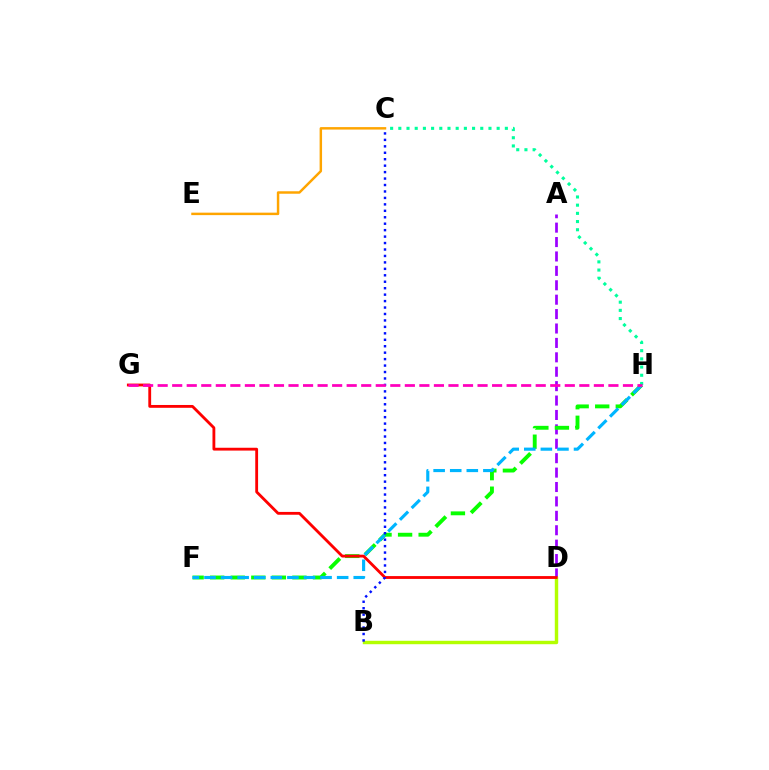{('C', 'H'): [{'color': '#00ff9d', 'line_style': 'dotted', 'thickness': 2.23}], ('A', 'D'): [{'color': '#9b00ff', 'line_style': 'dashed', 'thickness': 1.96}], ('F', 'H'): [{'color': '#08ff00', 'line_style': 'dashed', 'thickness': 2.79}, {'color': '#00b5ff', 'line_style': 'dashed', 'thickness': 2.25}], ('B', 'D'): [{'color': '#b3ff00', 'line_style': 'solid', 'thickness': 2.46}], ('D', 'G'): [{'color': '#ff0000', 'line_style': 'solid', 'thickness': 2.04}], ('B', 'C'): [{'color': '#0010ff', 'line_style': 'dotted', 'thickness': 1.75}], ('G', 'H'): [{'color': '#ff00bd', 'line_style': 'dashed', 'thickness': 1.98}], ('C', 'E'): [{'color': '#ffa500', 'line_style': 'solid', 'thickness': 1.78}]}